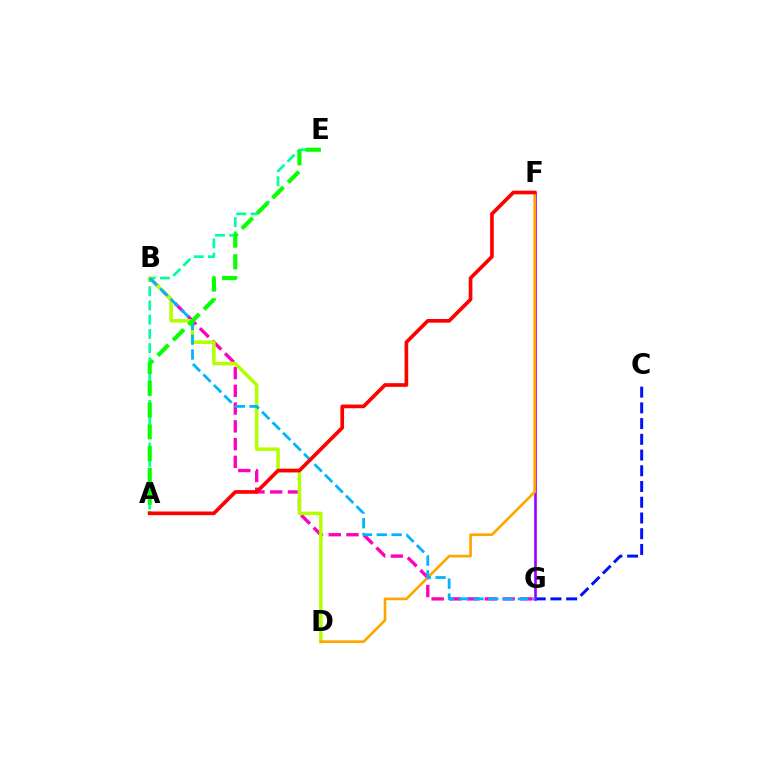{('C', 'G'): [{'color': '#0010ff', 'line_style': 'dashed', 'thickness': 2.14}], ('F', 'G'): [{'color': '#9b00ff', 'line_style': 'solid', 'thickness': 1.9}], ('A', 'E'): [{'color': '#00ff9d', 'line_style': 'dashed', 'thickness': 1.93}, {'color': '#08ff00', 'line_style': 'dashed', 'thickness': 2.96}], ('B', 'G'): [{'color': '#ff00bd', 'line_style': 'dashed', 'thickness': 2.41}, {'color': '#00b5ff', 'line_style': 'dashed', 'thickness': 2.01}], ('B', 'D'): [{'color': '#b3ff00', 'line_style': 'solid', 'thickness': 2.52}], ('D', 'F'): [{'color': '#ffa500', 'line_style': 'solid', 'thickness': 1.92}], ('A', 'F'): [{'color': '#ff0000', 'line_style': 'solid', 'thickness': 2.64}]}